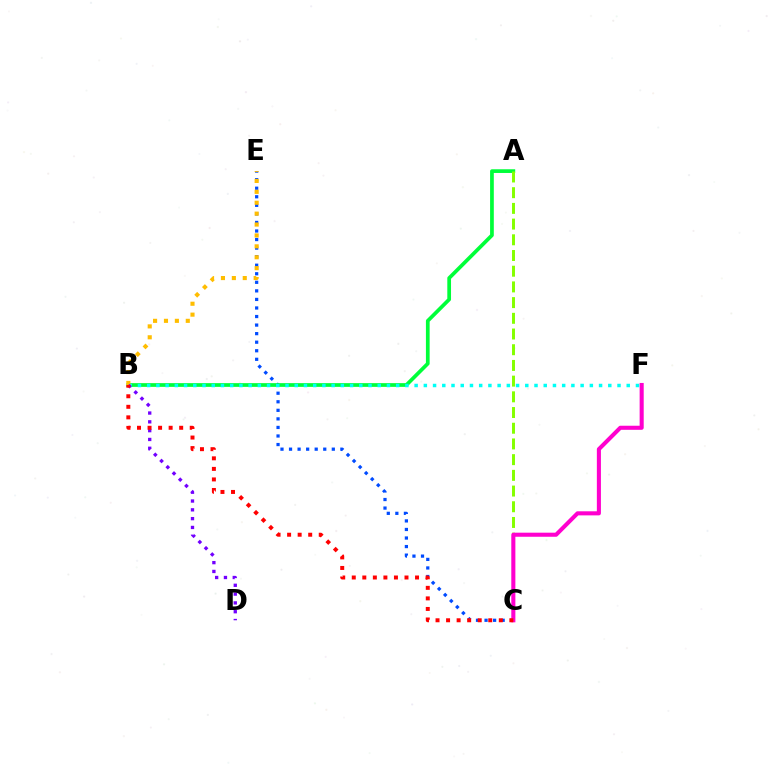{('C', 'E'): [{'color': '#004bff', 'line_style': 'dotted', 'thickness': 2.32}], ('A', 'B'): [{'color': '#00ff39', 'line_style': 'solid', 'thickness': 2.68}], ('A', 'C'): [{'color': '#84ff00', 'line_style': 'dashed', 'thickness': 2.13}], ('B', 'F'): [{'color': '#00fff6', 'line_style': 'dotted', 'thickness': 2.51}], ('B', 'E'): [{'color': '#ffbd00', 'line_style': 'dotted', 'thickness': 2.96}], ('C', 'F'): [{'color': '#ff00cf', 'line_style': 'solid', 'thickness': 2.93}], ('B', 'D'): [{'color': '#7200ff', 'line_style': 'dotted', 'thickness': 2.39}], ('B', 'C'): [{'color': '#ff0000', 'line_style': 'dotted', 'thickness': 2.87}]}